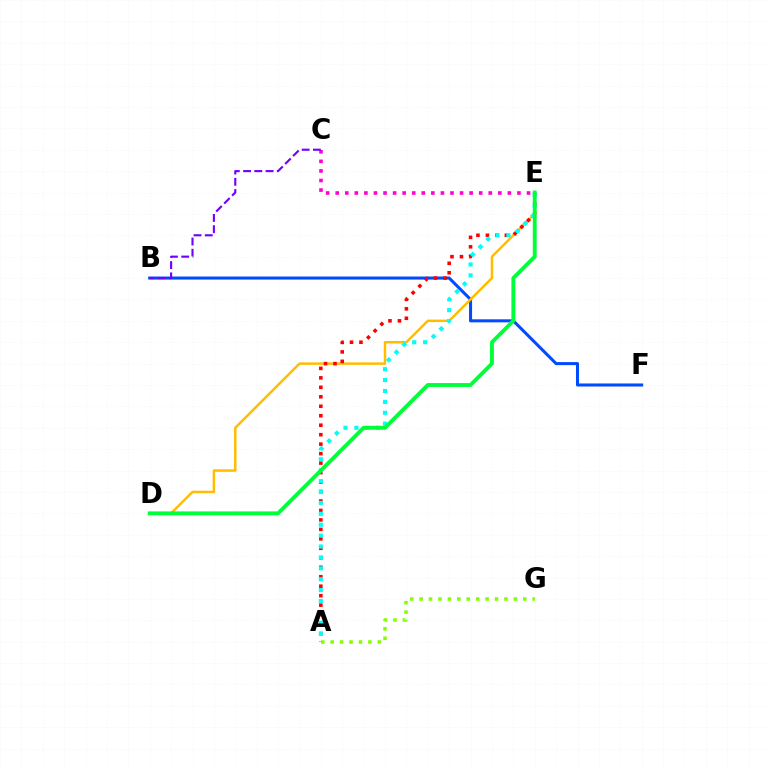{('B', 'F'): [{'color': '#004bff', 'line_style': 'solid', 'thickness': 2.19}], ('D', 'E'): [{'color': '#ffbd00', 'line_style': 'solid', 'thickness': 1.79}, {'color': '#00ff39', 'line_style': 'solid', 'thickness': 2.78}], ('A', 'E'): [{'color': '#ff0000', 'line_style': 'dotted', 'thickness': 2.57}, {'color': '#00fff6', 'line_style': 'dotted', 'thickness': 2.96}], ('C', 'E'): [{'color': '#ff00cf', 'line_style': 'dotted', 'thickness': 2.6}], ('B', 'C'): [{'color': '#7200ff', 'line_style': 'dashed', 'thickness': 1.53}], ('A', 'G'): [{'color': '#84ff00', 'line_style': 'dotted', 'thickness': 2.56}]}